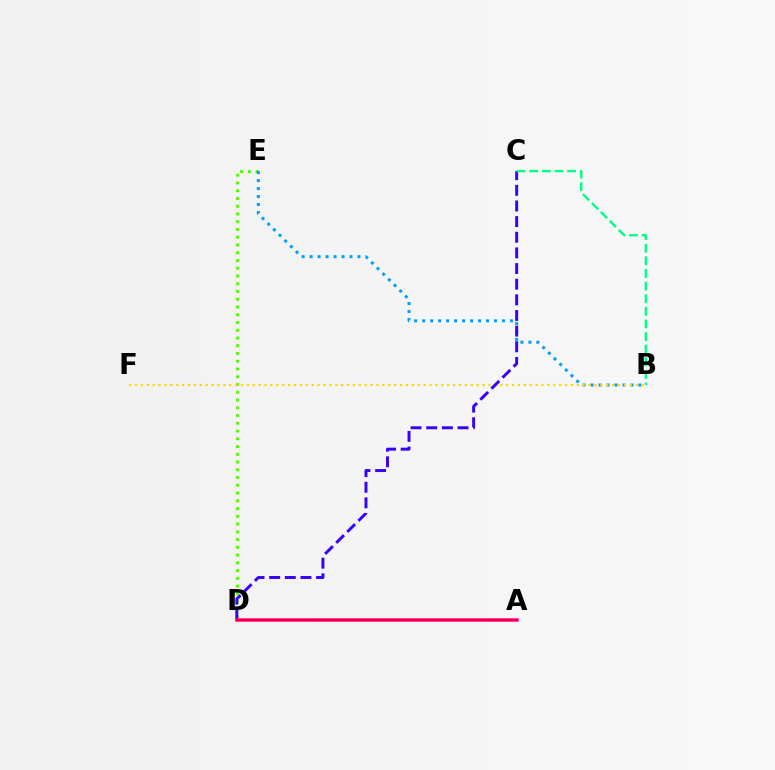{('D', 'E'): [{'color': '#4fff00', 'line_style': 'dotted', 'thickness': 2.11}], ('B', 'E'): [{'color': '#009eff', 'line_style': 'dotted', 'thickness': 2.17}], ('B', 'F'): [{'color': '#ffd500', 'line_style': 'dotted', 'thickness': 1.6}], ('C', 'D'): [{'color': '#3700ff', 'line_style': 'dashed', 'thickness': 2.13}], ('B', 'C'): [{'color': '#00ff86', 'line_style': 'dashed', 'thickness': 1.71}], ('A', 'D'): [{'color': '#ff00ed', 'line_style': 'solid', 'thickness': 2.53}, {'color': '#ff0000', 'line_style': 'solid', 'thickness': 1.54}]}